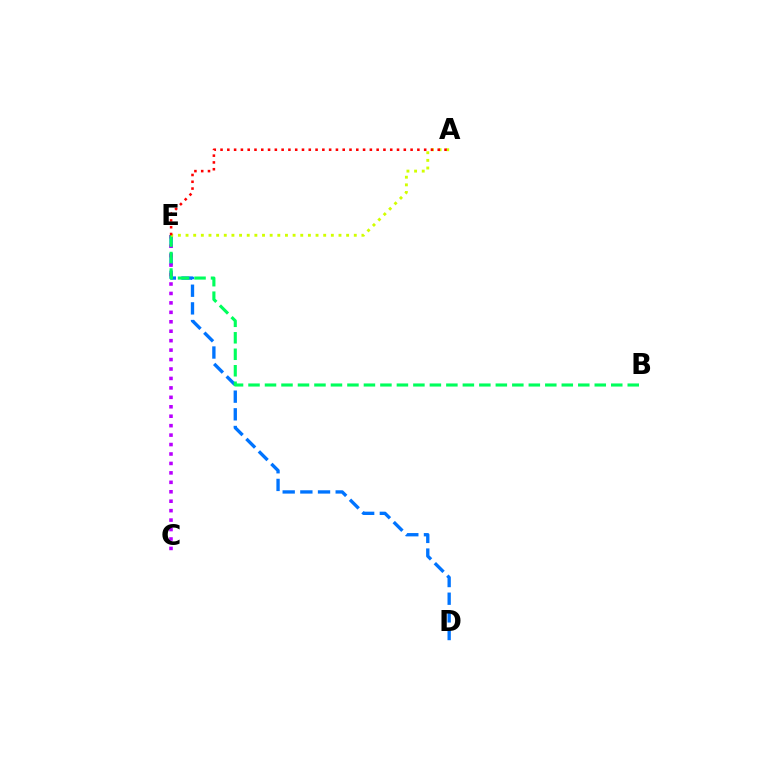{('D', 'E'): [{'color': '#0074ff', 'line_style': 'dashed', 'thickness': 2.4}], ('C', 'E'): [{'color': '#b900ff', 'line_style': 'dotted', 'thickness': 2.57}], ('B', 'E'): [{'color': '#00ff5c', 'line_style': 'dashed', 'thickness': 2.24}], ('A', 'E'): [{'color': '#d1ff00', 'line_style': 'dotted', 'thickness': 2.08}, {'color': '#ff0000', 'line_style': 'dotted', 'thickness': 1.84}]}